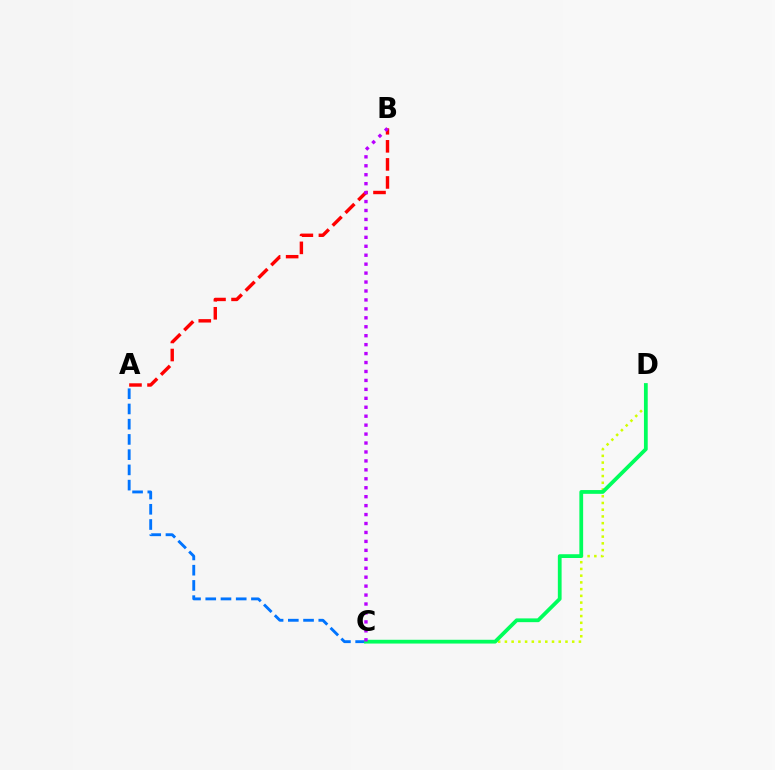{('A', 'B'): [{'color': '#ff0000', 'line_style': 'dashed', 'thickness': 2.45}], ('C', 'D'): [{'color': '#d1ff00', 'line_style': 'dotted', 'thickness': 1.83}, {'color': '#00ff5c', 'line_style': 'solid', 'thickness': 2.71}], ('A', 'C'): [{'color': '#0074ff', 'line_style': 'dashed', 'thickness': 2.07}], ('B', 'C'): [{'color': '#b900ff', 'line_style': 'dotted', 'thickness': 2.43}]}